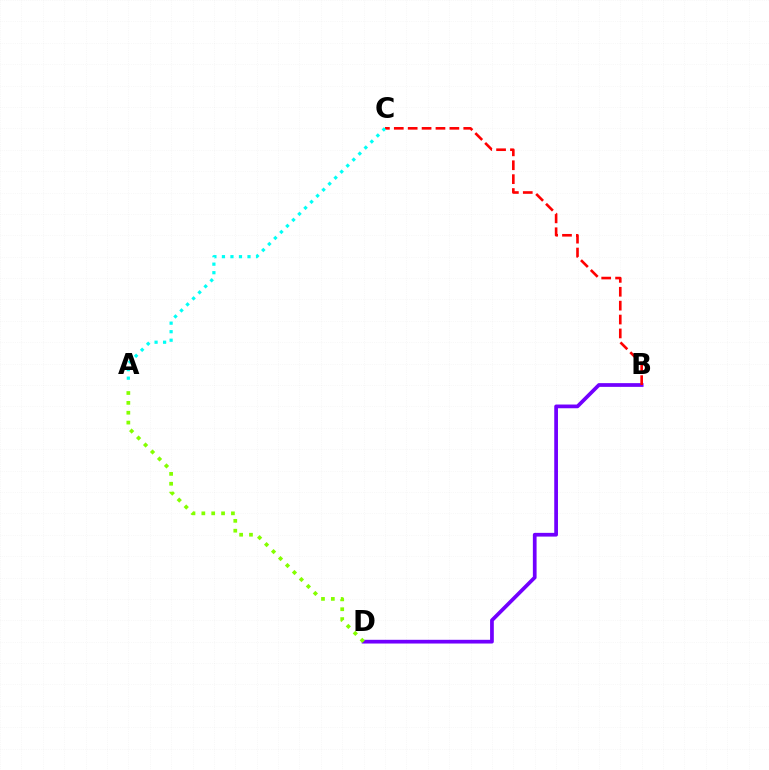{('B', 'D'): [{'color': '#7200ff', 'line_style': 'solid', 'thickness': 2.68}], ('B', 'C'): [{'color': '#ff0000', 'line_style': 'dashed', 'thickness': 1.89}], ('A', 'D'): [{'color': '#84ff00', 'line_style': 'dotted', 'thickness': 2.68}], ('A', 'C'): [{'color': '#00fff6', 'line_style': 'dotted', 'thickness': 2.32}]}